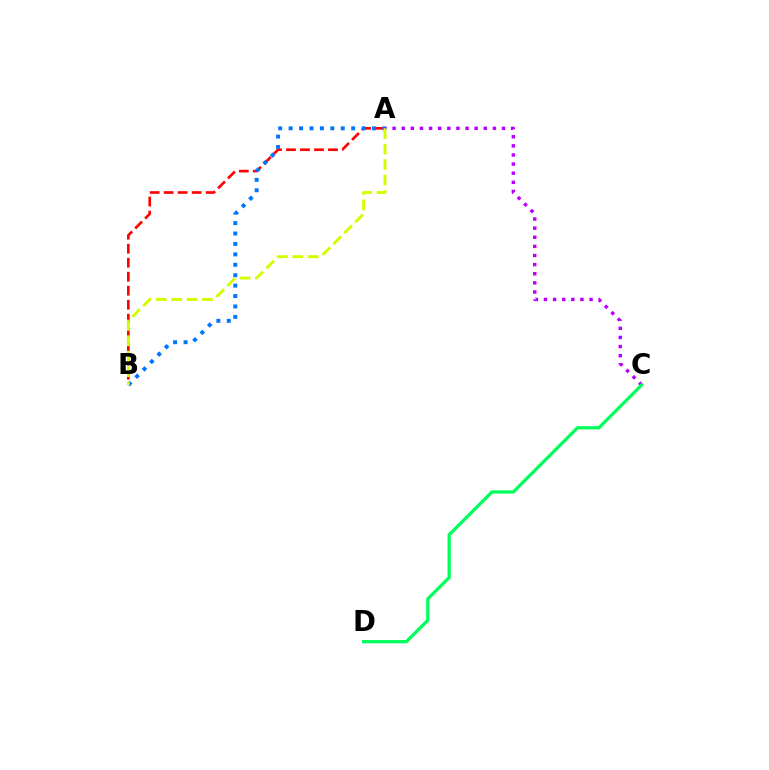{('A', 'C'): [{'color': '#b900ff', 'line_style': 'dotted', 'thickness': 2.48}], ('C', 'D'): [{'color': '#00ff5c', 'line_style': 'solid', 'thickness': 2.33}], ('A', 'B'): [{'color': '#ff0000', 'line_style': 'dashed', 'thickness': 1.9}, {'color': '#0074ff', 'line_style': 'dotted', 'thickness': 2.83}, {'color': '#d1ff00', 'line_style': 'dashed', 'thickness': 2.1}]}